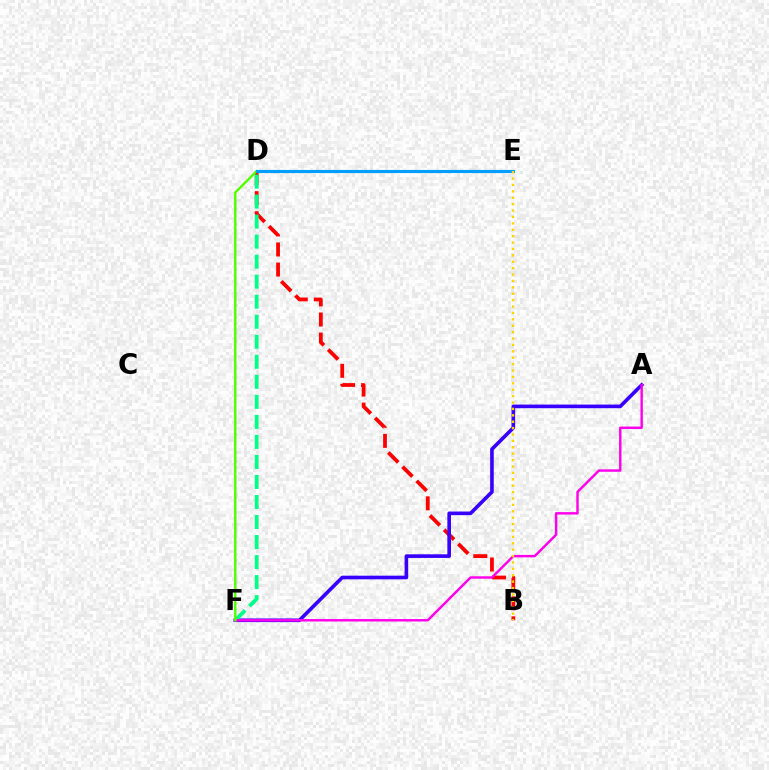{('B', 'D'): [{'color': '#ff0000', 'line_style': 'dashed', 'thickness': 2.72}], ('A', 'F'): [{'color': '#3700ff', 'line_style': 'solid', 'thickness': 2.61}, {'color': '#ff00ed', 'line_style': 'solid', 'thickness': 1.76}], ('D', 'F'): [{'color': '#00ff86', 'line_style': 'dashed', 'thickness': 2.72}, {'color': '#4fff00', 'line_style': 'solid', 'thickness': 1.74}], ('D', 'E'): [{'color': '#009eff', 'line_style': 'solid', 'thickness': 2.26}], ('B', 'E'): [{'color': '#ffd500', 'line_style': 'dotted', 'thickness': 1.74}]}